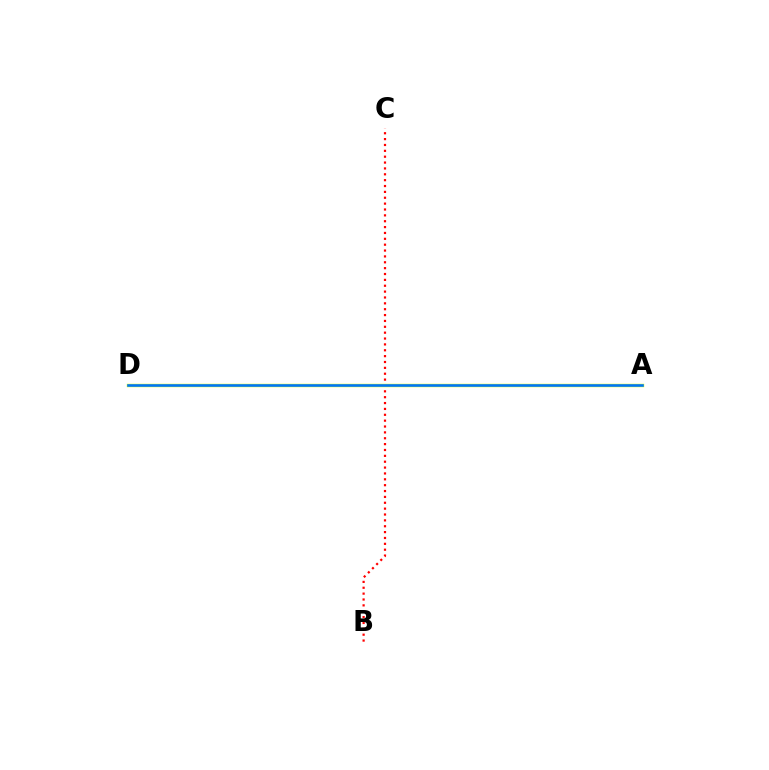{('B', 'C'): [{'color': '#ff0000', 'line_style': 'dotted', 'thickness': 1.59}], ('A', 'D'): [{'color': '#00ff5c', 'line_style': 'dashed', 'thickness': 2.15}, {'color': '#b900ff', 'line_style': 'dashed', 'thickness': 1.88}, {'color': '#d1ff00', 'line_style': 'solid', 'thickness': 2.43}, {'color': '#0074ff', 'line_style': 'solid', 'thickness': 1.85}]}